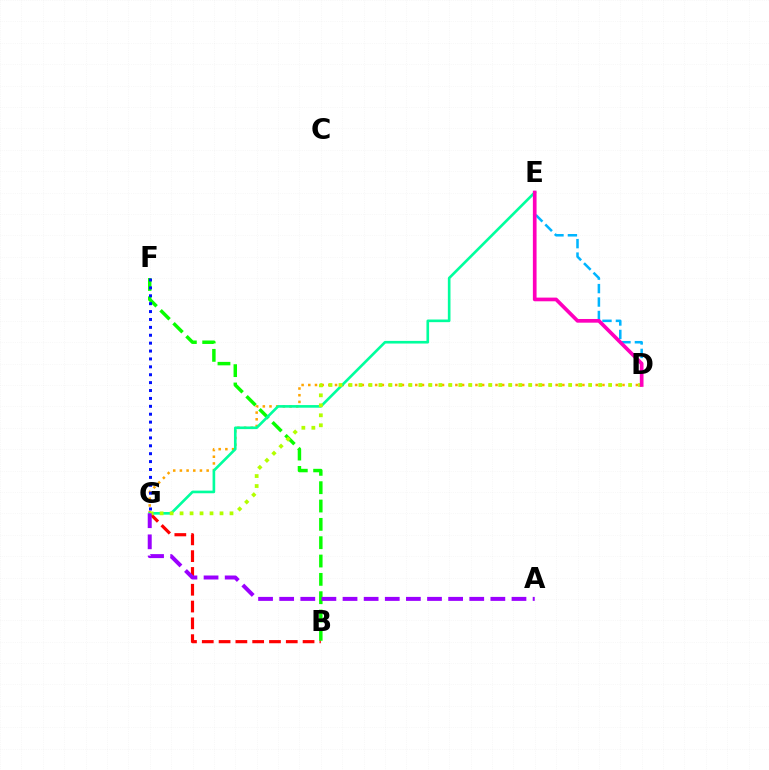{('B', 'G'): [{'color': '#ff0000', 'line_style': 'dashed', 'thickness': 2.28}], ('B', 'F'): [{'color': '#08ff00', 'line_style': 'dashed', 'thickness': 2.49}], ('D', 'G'): [{'color': '#ffa500', 'line_style': 'dotted', 'thickness': 1.82}, {'color': '#b3ff00', 'line_style': 'dotted', 'thickness': 2.71}], ('E', 'G'): [{'color': '#00ff9d', 'line_style': 'solid', 'thickness': 1.9}], ('D', 'E'): [{'color': '#00b5ff', 'line_style': 'dashed', 'thickness': 1.83}, {'color': '#ff00bd', 'line_style': 'solid', 'thickness': 2.66}], ('F', 'G'): [{'color': '#0010ff', 'line_style': 'dotted', 'thickness': 2.15}], ('A', 'G'): [{'color': '#9b00ff', 'line_style': 'dashed', 'thickness': 2.87}]}